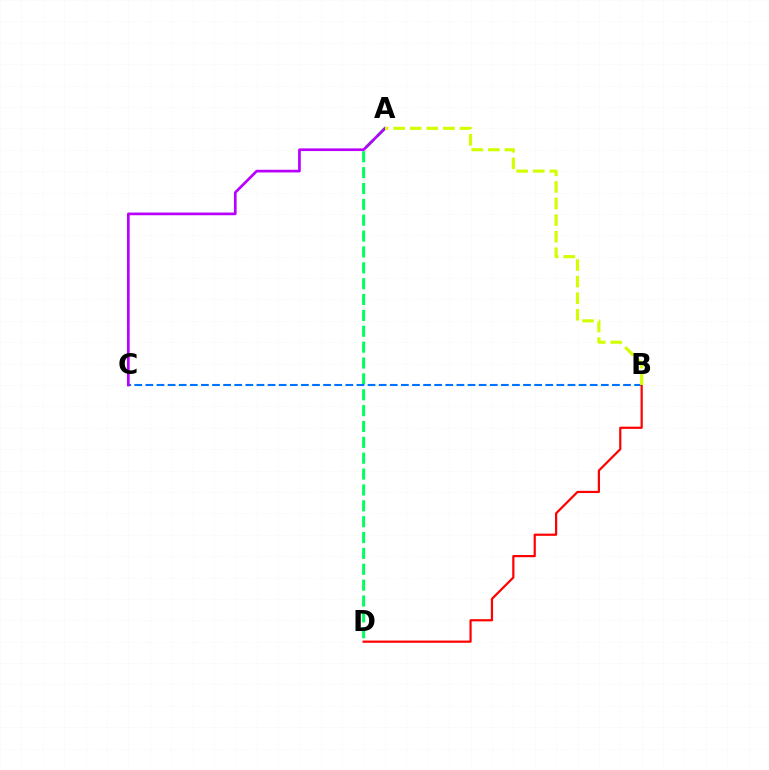{('A', 'D'): [{'color': '#00ff5c', 'line_style': 'dashed', 'thickness': 2.16}], ('B', 'C'): [{'color': '#0074ff', 'line_style': 'dashed', 'thickness': 1.51}], ('B', 'D'): [{'color': '#ff0000', 'line_style': 'solid', 'thickness': 1.59}], ('A', 'C'): [{'color': '#b900ff', 'line_style': 'solid', 'thickness': 1.93}], ('A', 'B'): [{'color': '#d1ff00', 'line_style': 'dashed', 'thickness': 2.25}]}